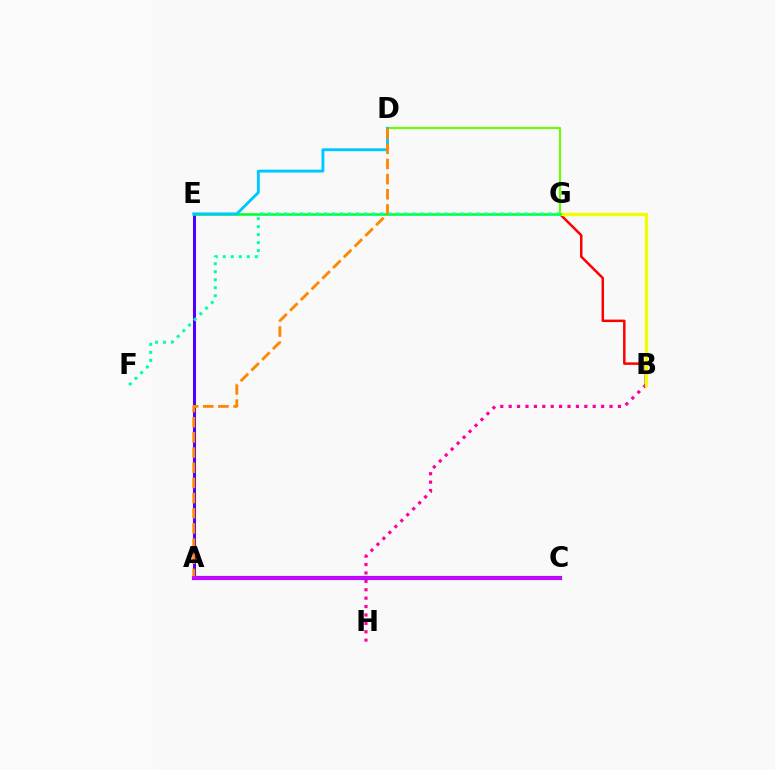{('B', 'G'): [{'color': '#ff0000', 'line_style': 'solid', 'thickness': 1.79}, {'color': '#eeff00', 'line_style': 'solid', 'thickness': 2.34}], ('B', 'H'): [{'color': '#ff00a0', 'line_style': 'dotted', 'thickness': 2.28}], ('A', 'E'): [{'color': '#4f00ff', 'line_style': 'solid', 'thickness': 2.19}], ('D', 'G'): [{'color': '#66ff00', 'line_style': 'solid', 'thickness': 1.53}], ('A', 'C'): [{'color': '#003fff', 'line_style': 'solid', 'thickness': 2.99}, {'color': '#d600ff', 'line_style': 'solid', 'thickness': 2.59}], ('E', 'G'): [{'color': '#00ff27', 'line_style': 'solid', 'thickness': 1.84}], ('D', 'E'): [{'color': '#00c7ff', 'line_style': 'solid', 'thickness': 2.07}], ('A', 'D'): [{'color': '#ff8800', 'line_style': 'dashed', 'thickness': 2.06}], ('F', 'G'): [{'color': '#00ffaf', 'line_style': 'dotted', 'thickness': 2.18}]}